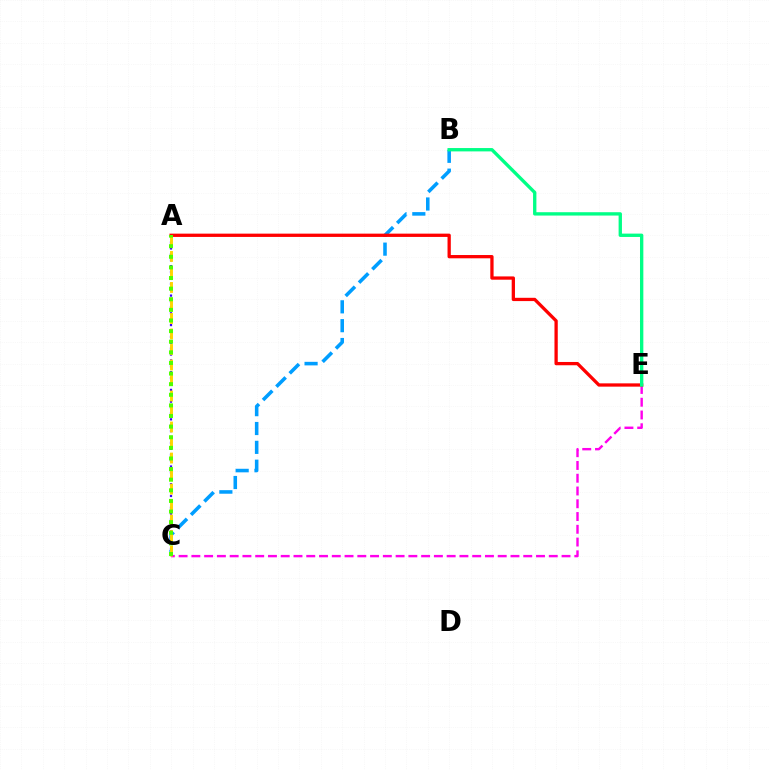{('B', 'C'): [{'color': '#009eff', 'line_style': 'dashed', 'thickness': 2.56}], ('A', 'C'): [{'color': '#3700ff', 'line_style': 'dotted', 'thickness': 1.6}, {'color': '#ffd500', 'line_style': 'dashed', 'thickness': 2.11}, {'color': '#4fff00', 'line_style': 'dotted', 'thickness': 2.88}], ('C', 'E'): [{'color': '#ff00ed', 'line_style': 'dashed', 'thickness': 1.73}], ('A', 'E'): [{'color': '#ff0000', 'line_style': 'solid', 'thickness': 2.37}], ('B', 'E'): [{'color': '#00ff86', 'line_style': 'solid', 'thickness': 2.41}]}